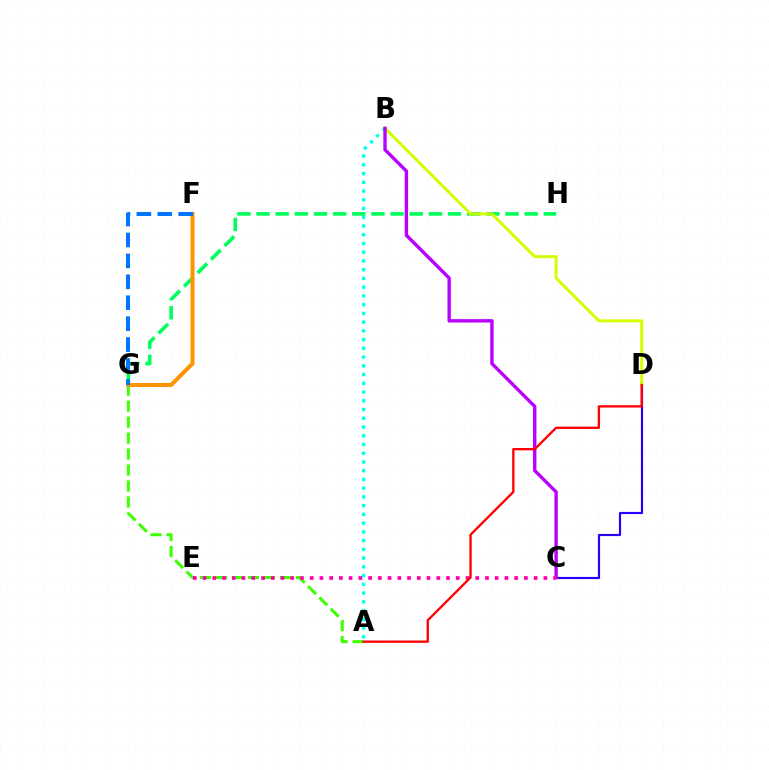{('C', 'D'): [{'color': '#2500ff', 'line_style': 'solid', 'thickness': 1.56}], ('A', 'G'): [{'color': '#3dff00', 'line_style': 'dashed', 'thickness': 2.17}], ('A', 'B'): [{'color': '#00fff6', 'line_style': 'dotted', 'thickness': 2.37}], ('G', 'H'): [{'color': '#00ff5c', 'line_style': 'dashed', 'thickness': 2.6}], ('F', 'G'): [{'color': '#ff9400', 'line_style': 'solid', 'thickness': 2.9}, {'color': '#0074ff', 'line_style': 'dashed', 'thickness': 2.84}], ('B', 'D'): [{'color': '#d1ff00', 'line_style': 'solid', 'thickness': 2.14}], ('B', 'C'): [{'color': '#b900ff', 'line_style': 'solid', 'thickness': 2.44}], ('C', 'E'): [{'color': '#ff00ac', 'line_style': 'dotted', 'thickness': 2.65}], ('A', 'D'): [{'color': '#ff0000', 'line_style': 'solid', 'thickness': 1.67}]}